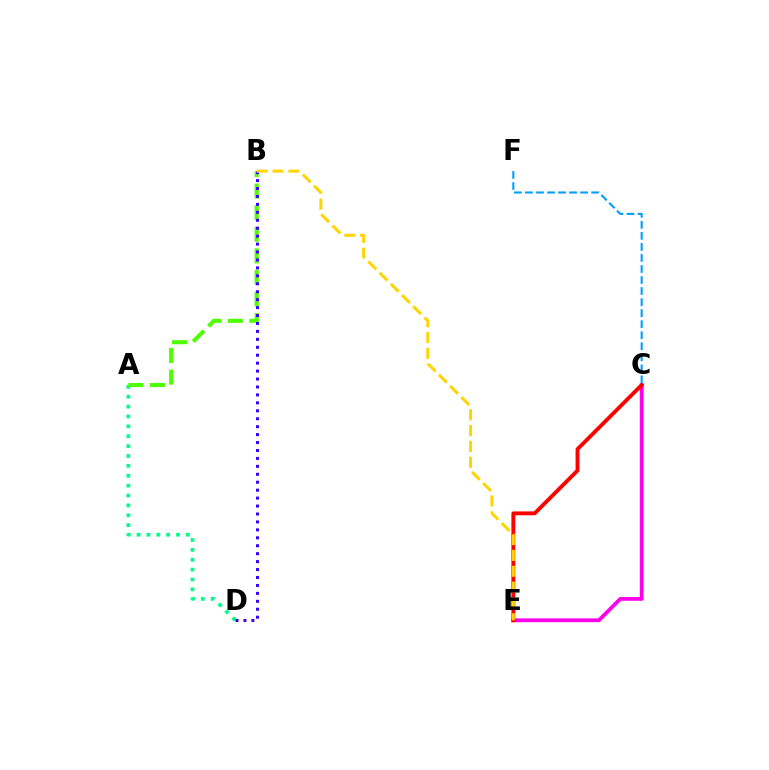{('C', 'E'): [{'color': '#ff00ed', 'line_style': 'solid', 'thickness': 2.74}, {'color': '#ff0000', 'line_style': 'solid', 'thickness': 2.78}], ('A', 'D'): [{'color': '#00ff86', 'line_style': 'dotted', 'thickness': 2.68}], ('A', 'B'): [{'color': '#4fff00', 'line_style': 'dashed', 'thickness': 2.93}], ('B', 'D'): [{'color': '#3700ff', 'line_style': 'dotted', 'thickness': 2.16}], ('B', 'E'): [{'color': '#ffd500', 'line_style': 'dashed', 'thickness': 2.15}], ('C', 'F'): [{'color': '#009eff', 'line_style': 'dashed', 'thickness': 1.5}]}